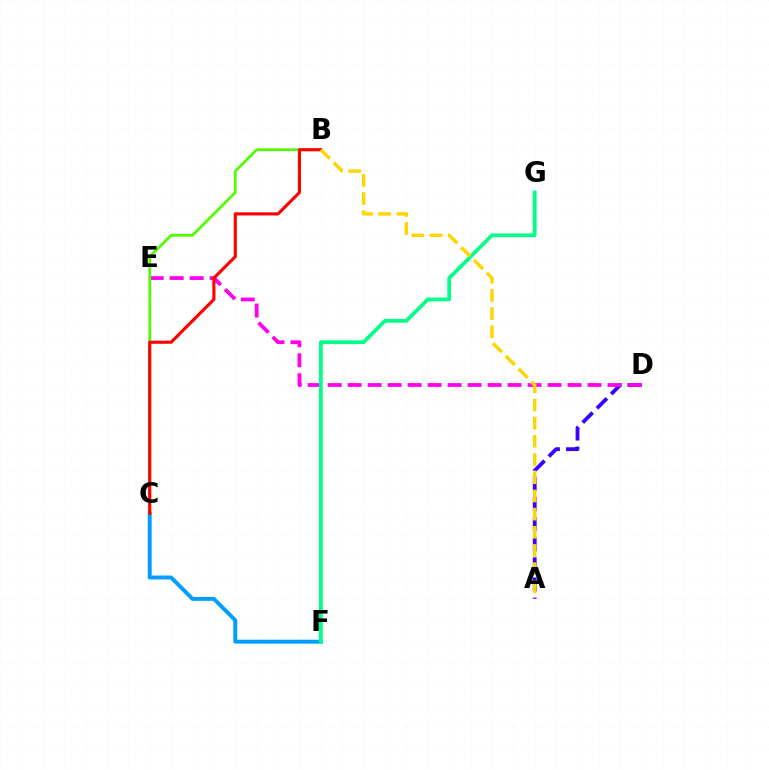{('A', 'D'): [{'color': '#3700ff', 'line_style': 'dashed', 'thickness': 2.74}], ('C', 'F'): [{'color': '#009eff', 'line_style': 'solid', 'thickness': 2.82}], ('D', 'E'): [{'color': '#ff00ed', 'line_style': 'dashed', 'thickness': 2.72}], ('B', 'C'): [{'color': '#4fff00', 'line_style': 'solid', 'thickness': 1.96}, {'color': '#ff0000', 'line_style': 'solid', 'thickness': 2.25}], ('F', 'G'): [{'color': '#00ff86', 'line_style': 'solid', 'thickness': 2.7}], ('A', 'B'): [{'color': '#ffd500', 'line_style': 'dashed', 'thickness': 2.47}]}